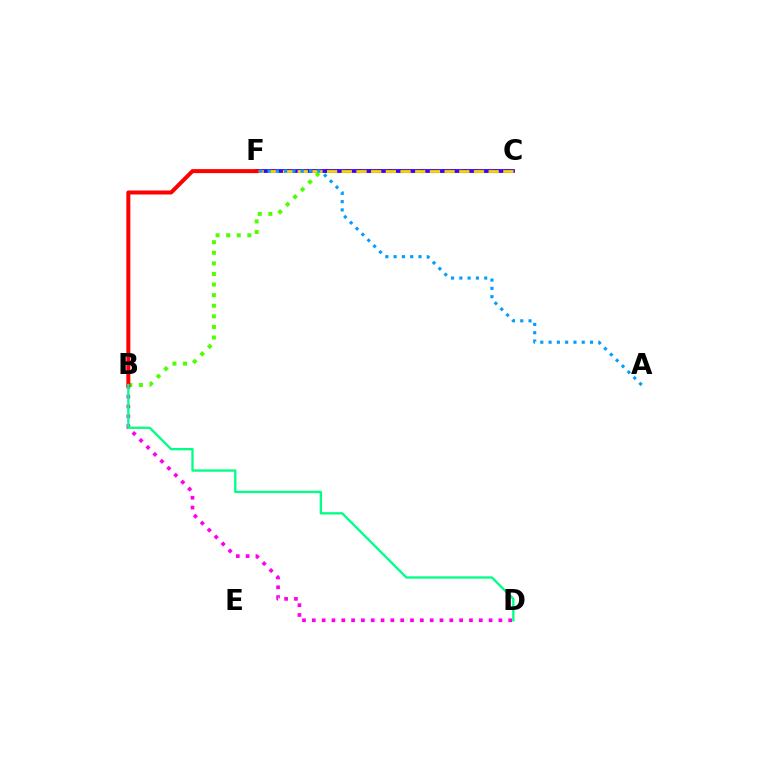{('B', 'C'): [{'color': '#4fff00', 'line_style': 'dotted', 'thickness': 2.88}], ('B', 'D'): [{'color': '#ff00ed', 'line_style': 'dotted', 'thickness': 2.67}, {'color': '#00ff86', 'line_style': 'solid', 'thickness': 1.67}], ('C', 'F'): [{'color': '#3700ff', 'line_style': 'solid', 'thickness': 2.72}, {'color': '#ffd500', 'line_style': 'dashed', 'thickness': 2.0}], ('A', 'F'): [{'color': '#009eff', 'line_style': 'dotted', 'thickness': 2.25}], ('B', 'F'): [{'color': '#ff0000', 'line_style': 'solid', 'thickness': 2.88}]}